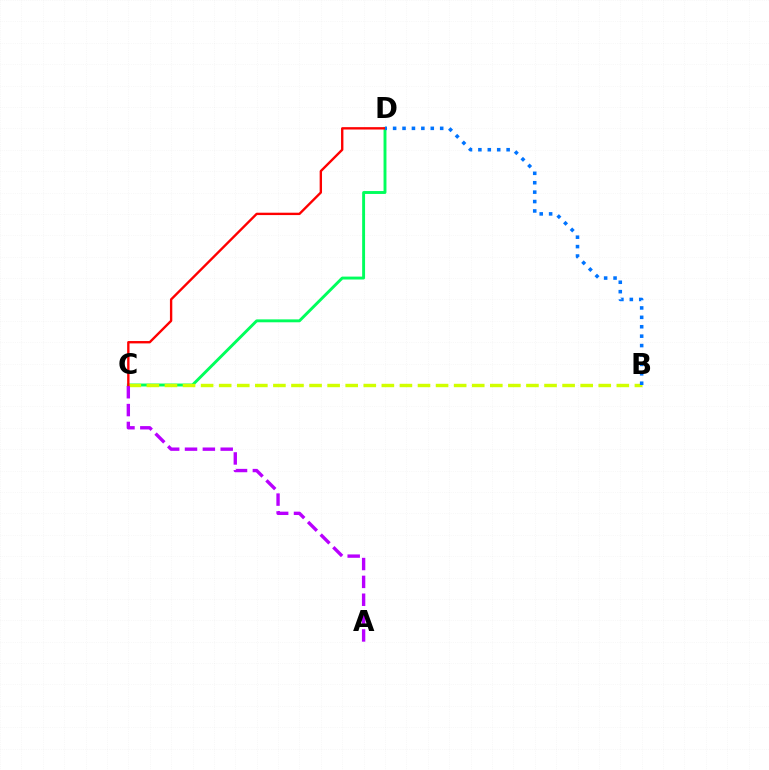{('C', 'D'): [{'color': '#00ff5c', 'line_style': 'solid', 'thickness': 2.09}, {'color': '#ff0000', 'line_style': 'solid', 'thickness': 1.71}], ('B', 'C'): [{'color': '#d1ff00', 'line_style': 'dashed', 'thickness': 2.46}], ('A', 'C'): [{'color': '#b900ff', 'line_style': 'dashed', 'thickness': 2.42}], ('B', 'D'): [{'color': '#0074ff', 'line_style': 'dotted', 'thickness': 2.56}]}